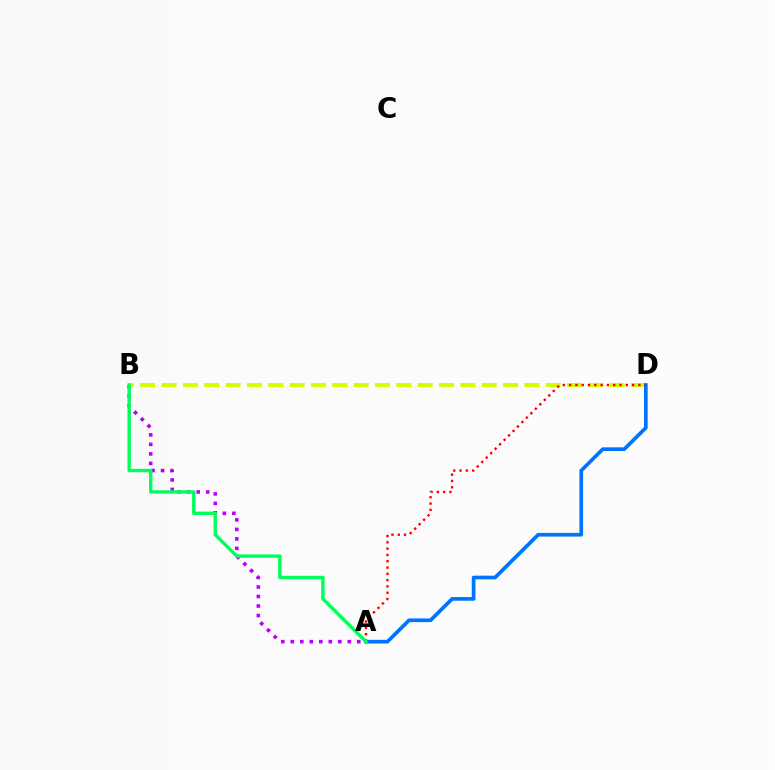{('A', 'B'): [{'color': '#b900ff', 'line_style': 'dotted', 'thickness': 2.58}, {'color': '#00ff5c', 'line_style': 'solid', 'thickness': 2.45}], ('B', 'D'): [{'color': '#d1ff00', 'line_style': 'dashed', 'thickness': 2.9}], ('A', 'D'): [{'color': '#0074ff', 'line_style': 'solid', 'thickness': 2.66}, {'color': '#ff0000', 'line_style': 'dotted', 'thickness': 1.71}]}